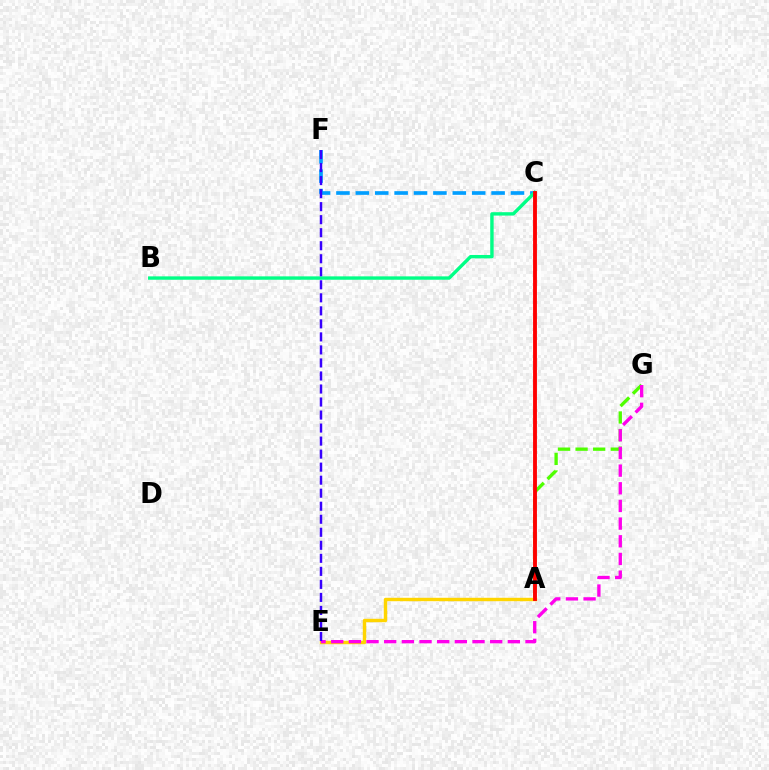{('C', 'F'): [{'color': '#009eff', 'line_style': 'dashed', 'thickness': 2.63}], ('B', 'C'): [{'color': '#00ff86', 'line_style': 'solid', 'thickness': 2.44}], ('A', 'E'): [{'color': '#ffd500', 'line_style': 'solid', 'thickness': 2.46}], ('A', 'G'): [{'color': '#4fff00', 'line_style': 'dashed', 'thickness': 2.39}], ('E', 'G'): [{'color': '#ff00ed', 'line_style': 'dashed', 'thickness': 2.4}], ('E', 'F'): [{'color': '#3700ff', 'line_style': 'dashed', 'thickness': 1.77}], ('A', 'C'): [{'color': '#ff0000', 'line_style': 'solid', 'thickness': 2.78}]}